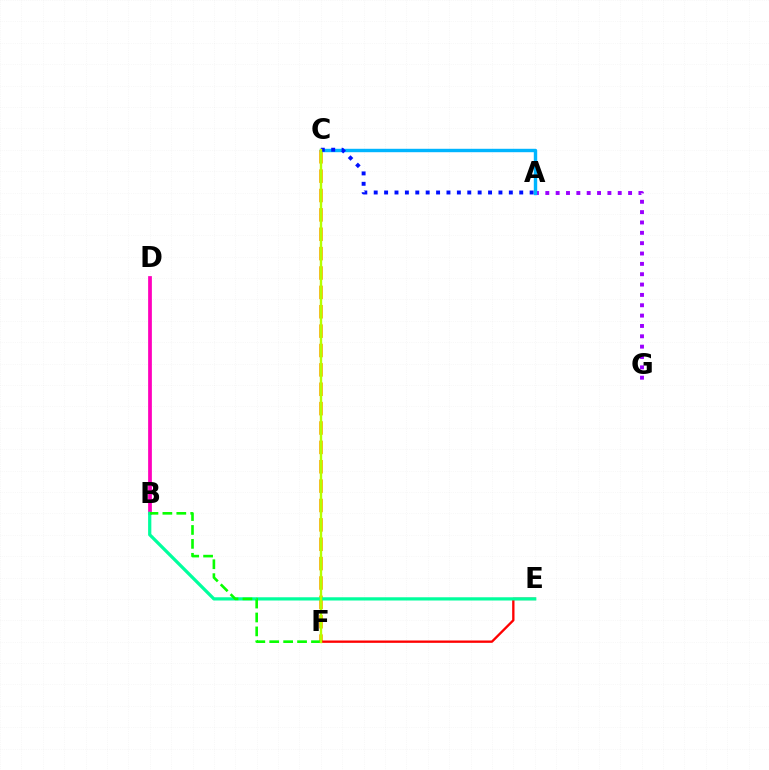{('A', 'G'): [{'color': '#9b00ff', 'line_style': 'dotted', 'thickness': 2.81}], ('C', 'F'): [{'color': '#ffa500', 'line_style': 'dashed', 'thickness': 2.63}, {'color': '#b3ff00', 'line_style': 'solid', 'thickness': 1.73}], ('A', 'C'): [{'color': '#00b5ff', 'line_style': 'solid', 'thickness': 2.45}, {'color': '#0010ff', 'line_style': 'dotted', 'thickness': 2.82}], ('B', 'D'): [{'color': '#ff00bd', 'line_style': 'solid', 'thickness': 2.69}], ('E', 'F'): [{'color': '#ff0000', 'line_style': 'solid', 'thickness': 1.68}], ('B', 'E'): [{'color': '#00ff9d', 'line_style': 'solid', 'thickness': 2.33}], ('B', 'F'): [{'color': '#08ff00', 'line_style': 'dashed', 'thickness': 1.89}]}